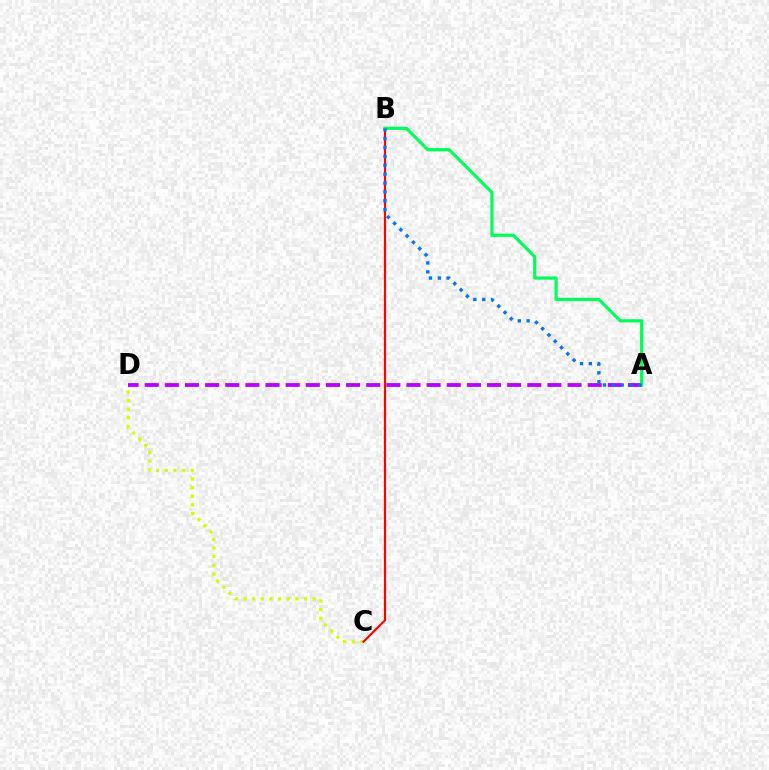{('C', 'D'): [{'color': '#d1ff00', 'line_style': 'dotted', 'thickness': 2.35}], ('B', 'C'): [{'color': '#ff0000', 'line_style': 'solid', 'thickness': 1.56}], ('A', 'D'): [{'color': '#b900ff', 'line_style': 'dashed', 'thickness': 2.74}], ('A', 'B'): [{'color': '#00ff5c', 'line_style': 'solid', 'thickness': 2.3}, {'color': '#0074ff', 'line_style': 'dotted', 'thickness': 2.41}]}